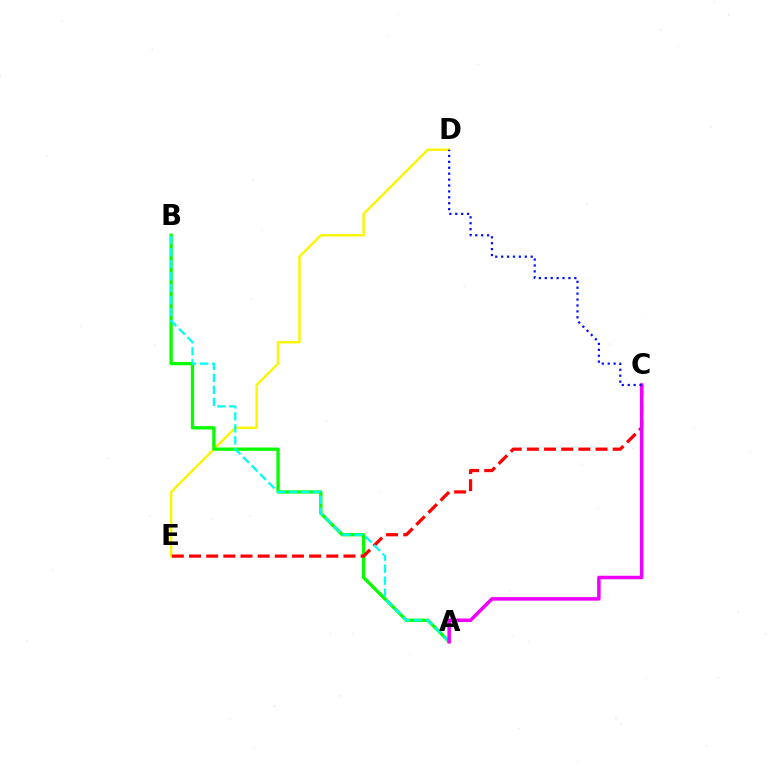{('D', 'E'): [{'color': '#fcf500', 'line_style': 'solid', 'thickness': 1.73}], ('A', 'B'): [{'color': '#08ff00', 'line_style': 'solid', 'thickness': 2.38}, {'color': '#00fff6', 'line_style': 'dashed', 'thickness': 1.63}], ('C', 'E'): [{'color': '#ff0000', 'line_style': 'dashed', 'thickness': 2.33}], ('A', 'C'): [{'color': '#ee00ff', 'line_style': 'solid', 'thickness': 2.54}], ('C', 'D'): [{'color': '#0010ff', 'line_style': 'dotted', 'thickness': 1.61}]}